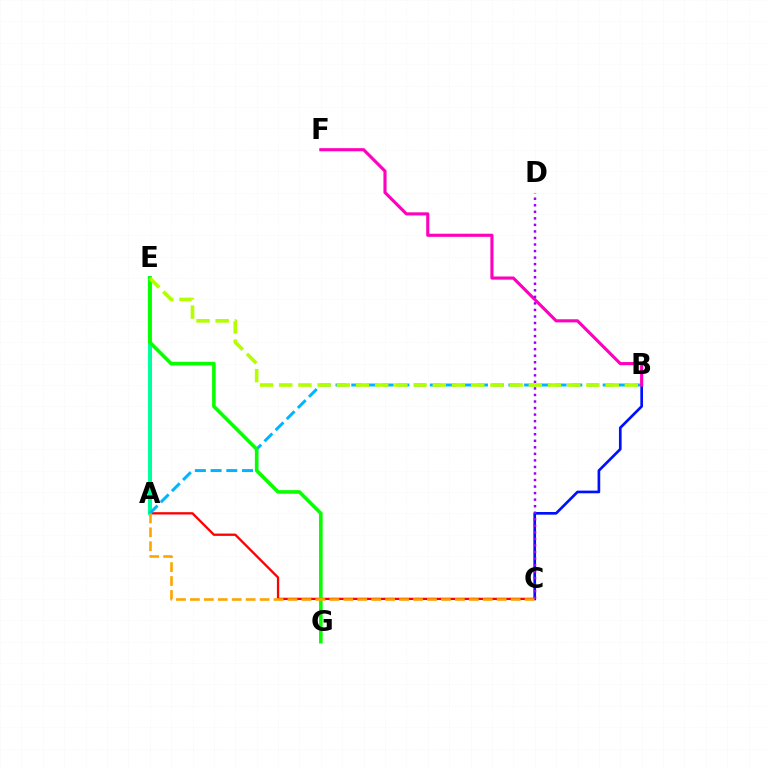{('A', 'C'): [{'color': '#ff0000', 'line_style': 'solid', 'thickness': 1.67}, {'color': '#ffa500', 'line_style': 'dashed', 'thickness': 1.89}], ('A', 'E'): [{'color': '#00ff9d', 'line_style': 'solid', 'thickness': 2.9}], ('B', 'C'): [{'color': '#0010ff', 'line_style': 'solid', 'thickness': 1.92}], ('A', 'B'): [{'color': '#00b5ff', 'line_style': 'dashed', 'thickness': 2.14}], ('B', 'F'): [{'color': '#ff00bd', 'line_style': 'solid', 'thickness': 2.25}], ('C', 'D'): [{'color': '#9b00ff', 'line_style': 'dotted', 'thickness': 1.78}], ('E', 'G'): [{'color': '#08ff00', 'line_style': 'solid', 'thickness': 2.6}], ('B', 'E'): [{'color': '#b3ff00', 'line_style': 'dashed', 'thickness': 2.61}]}